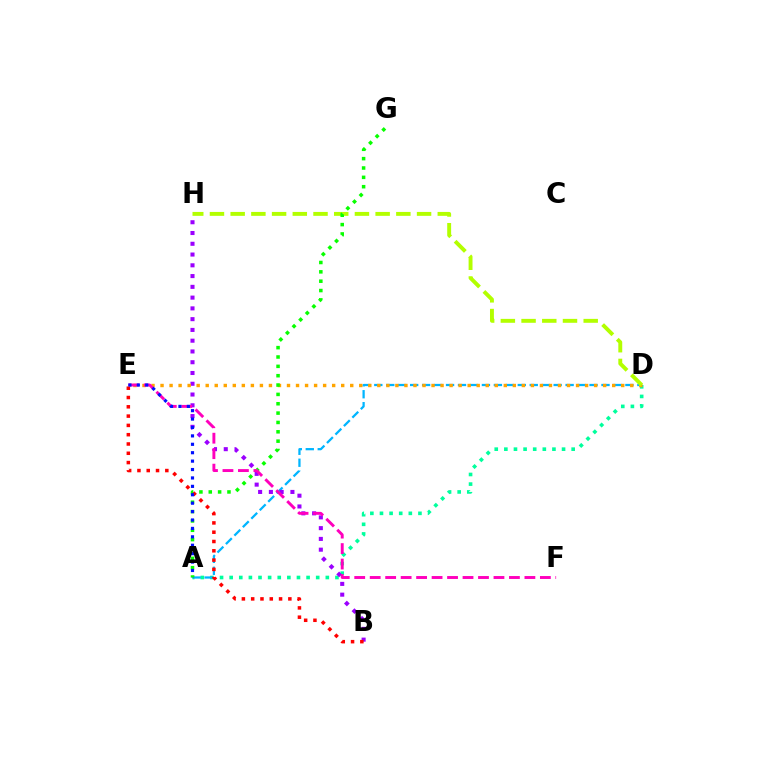{('A', 'D'): [{'color': '#00ff9d', 'line_style': 'dotted', 'thickness': 2.61}, {'color': '#00b5ff', 'line_style': 'dashed', 'thickness': 1.62}], ('B', 'H'): [{'color': '#9b00ff', 'line_style': 'dotted', 'thickness': 2.93}], ('D', 'E'): [{'color': '#ffa500', 'line_style': 'dotted', 'thickness': 2.45}], ('D', 'H'): [{'color': '#b3ff00', 'line_style': 'dashed', 'thickness': 2.81}], ('A', 'G'): [{'color': '#08ff00', 'line_style': 'dotted', 'thickness': 2.54}], ('E', 'F'): [{'color': '#ff00bd', 'line_style': 'dashed', 'thickness': 2.1}], ('B', 'E'): [{'color': '#ff0000', 'line_style': 'dotted', 'thickness': 2.53}], ('A', 'E'): [{'color': '#0010ff', 'line_style': 'dotted', 'thickness': 2.29}]}